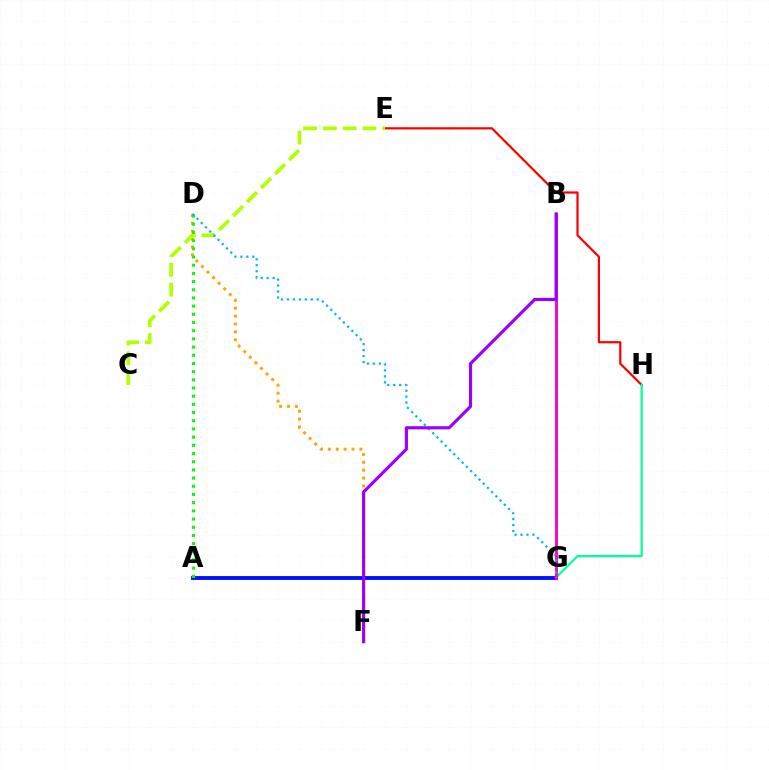{('D', 'F'): [{'color': '#ffa500', 'line_style': 'dotted', 'thickness': 2.15}], ('A', 'G'): [{'color': '#0010ff', 'line_style': 'solid', 'thickness': 2.78}], ('E', 'H'): [{'color': '#ff0000', 'line_style': 'solid', 'thickness': 1.59}], ('C', 'E'): [{'color': '#b3ff00', 'line_style': 'dashed', 'thickness': 2.69}], ('G', 'H'): [{'color': '#00ff9d', 'line_style': 'solid', 'thickness': 1.56}], ('B', 'G'): [{'color': '#ff00bd', 'line_style': 'solid', 'thickness': 2.09}], ('A', 'D'): [{'color': '#08ff00', 'line_style': 'dotted', 'thickness': 2.22}], ('D', 'G'): [{'color': '#00b5ff', 'line_style': 'dotted', 'thickness': 1.62}], ('B', 'F'): [{'color': '#9b00ff', 'line_style': 'solid', 'thickness': 2.26}]}